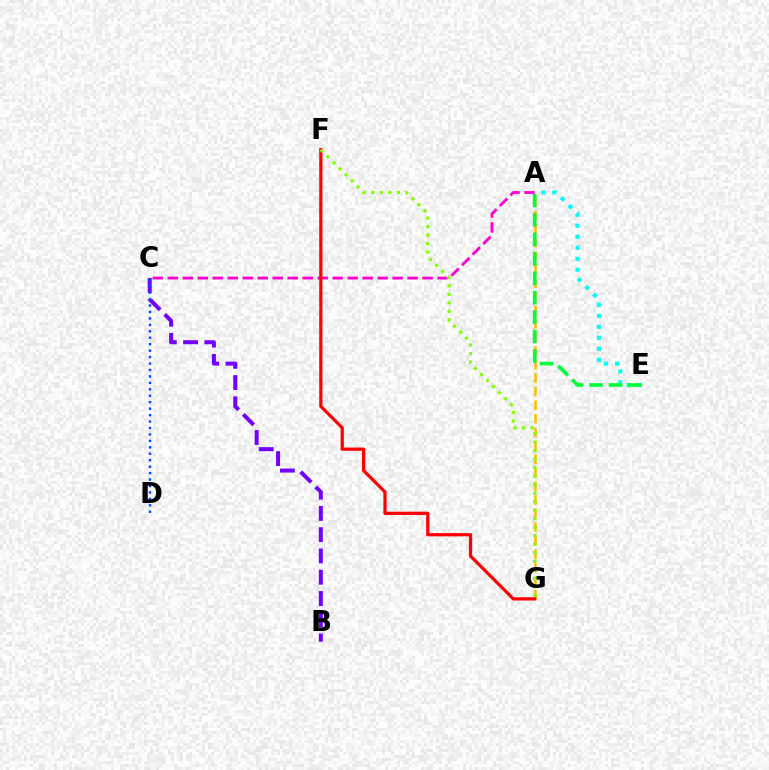{('B', 'C'): [{'color': '#7200ff', 'line_style': 'dashed', 'thickness': 2.89}], ('A', 'G'): [{'color': '#ffbd00', 'line_style': 'dashed', 'thickness': 1.84}], ('A', 'E'): [{'color': '#00fff6', 'line_style': 'dotted', 'thickness': 2.99}, {'color': '#00ff39', 'line_style': 'dashed', 'thickness': 2.64}], ('A', 'C'): [{'color': '#ff00cf', 'line_style': 'dashed', 'thickness': 2.04}], ('F', 'G'): [{'color': '#ff0000', 'line_style': 'solid', 'thickness': 2.33}, {'color': '#84ff00', 'line_style': 'dotted', 'thickness': 2.31}], ('C', 'D'): [{'color': '#004bff', 'line_style': 'dotted', 'thickness': 1.75}]}